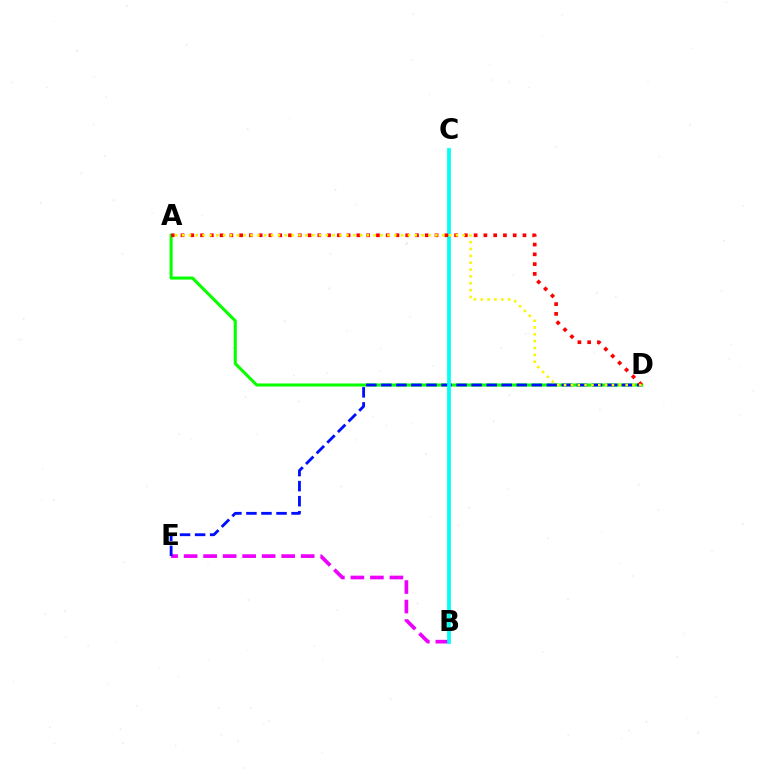{('B', 'E'): [{'color': '#ee00ff', 'line_style': 'dashed', 'thickness': 2.65}], ('A', 'D'): [{'color': '#08ff00', 'line_style': 'solid', 'thickness': 2.21}, {'color': '#ff0000', 'line_style': 'dotted', 'thickness': 2.65}, {'color': '#fcf500', 'line_style': 'dotted', 'thickness': 1.86}], ('D', 'E'): [{'color': '#0010ff', 'line_style': 'dashed', 'thickness': 2.04}], ('B', 'C'): [{'color': '#00fff6', 'line_style': 'solid', 'thickness': 2.7}]}